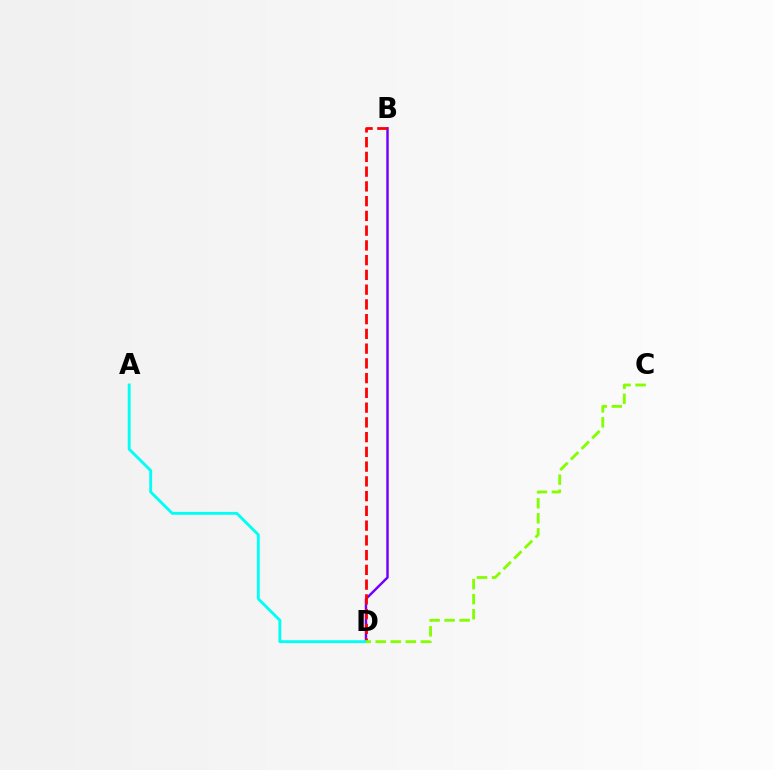{('B', 'D'): [{'color': '#7200ff', 'line_style': 'solid', 'thickness': 1.76}, {'color': '#ff0000', 'line_style': 'dashed', 'thickness': 2.0}], ('A', 'D'): [{'color': '#00fff6', 'line_style': 'solid', 'thickness': 2.07}], ('C', 'D'): [{'color': '#84ff00', 'line_style': 'dashed', 'thickness': 2.04}]}